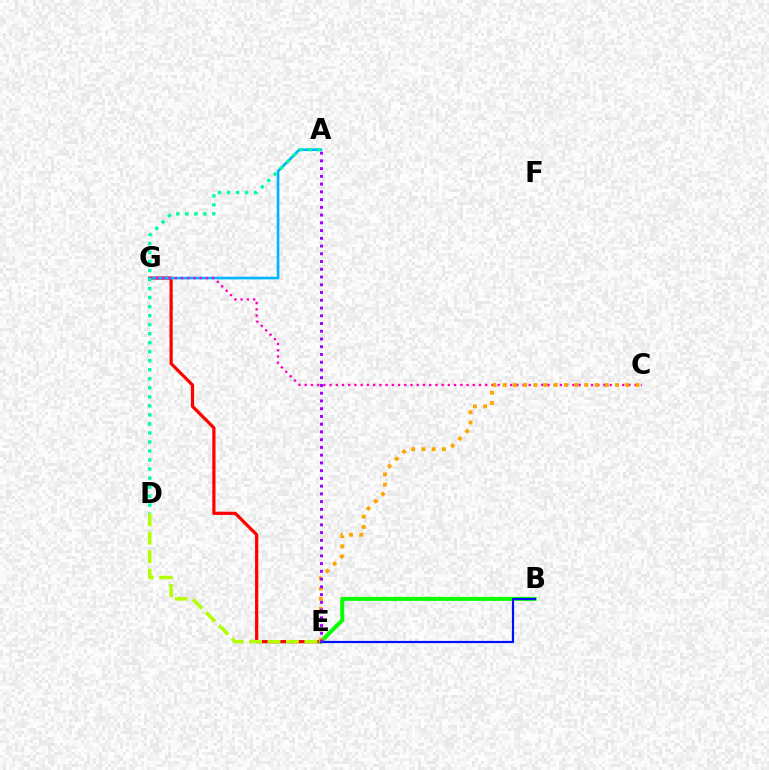{('E', 'G'): [{'color': '#ff0000', 'line_style': 'solid', 'thickness': 2.31}], ('A', 'G'): [{'color': '#00b5ff', 'line_style': 'solid', 'thickness': 1.91}], ('B', 'E'): [{'color': '#08ff00', 'line_style': 'solid', 'thickness': 2.89}, {'color': '#0010ff', 'line_style': 'solid', 'thickness': 1.58}], ('C', 'G'): [{'color': '#ff00bd', 'line_style': 'dotted', 'thickness': 1.69}], ('C', 'E'): [{'color': '#ffa500', 'line_style': 'dotted', 'thickness': 2.78}], ('D', 'E'): [{'color': '#b3ff00', 'line_style': 'dashed', 'thickness': 2.5}], ('A', 'E'): [{'color': '#9b00ff', 'line_style': 'dotted', 'thickness': 2.1}], ('A', 'D'): [{'color': '#00ff9d', 'line_style': 'dotted', 'thickness': 2.45}]}